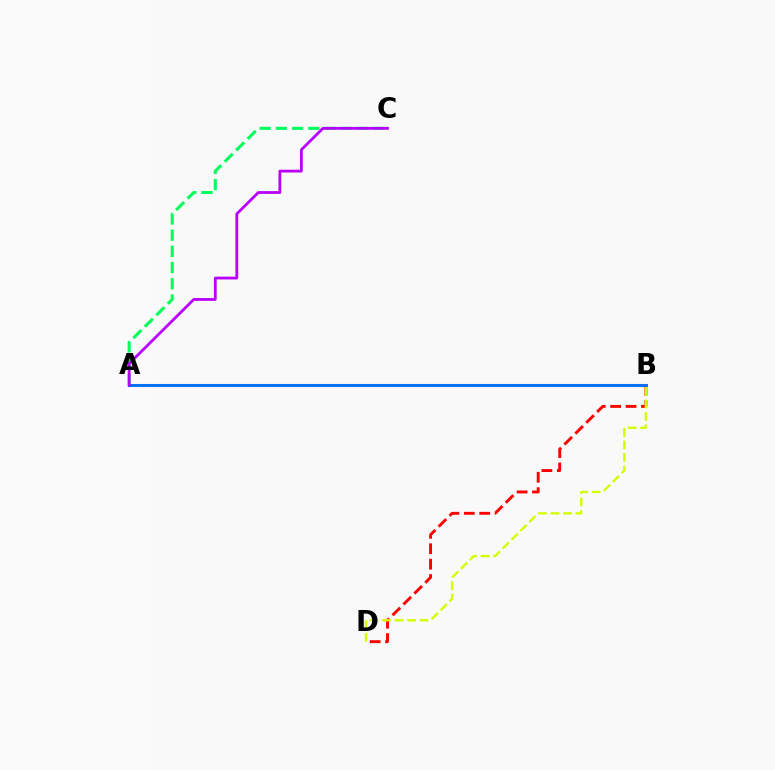{('A', 'C'): [{'color': '#00ff5c', 'line_style': 'dashed', 'thickness': 2.2}, {'color': '#b900ff', 'line_style': 'solid', 'thickness': 2.02}], ('B', 'D'): [{'color': '#ff0000', 'line_style': 'dashed', 'thickness': 2.09}, {'color': '#d1ff00', 'line_style': 'dashed', 'thickness': 1.7}], ('A', 'B'): [{'color': '#0074ff', 'line_style': 'solid', 'thickness': 2.2}]}